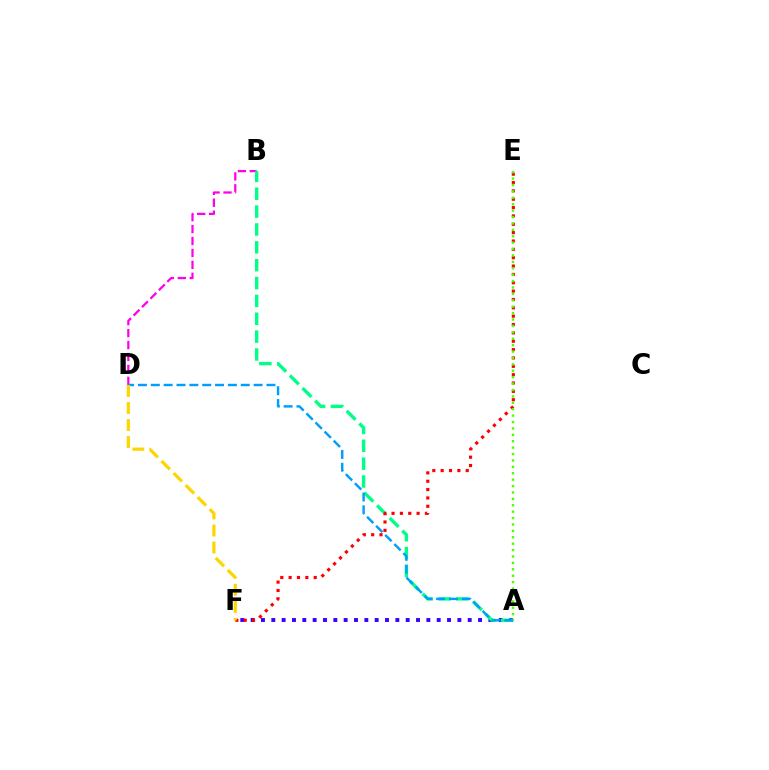{('B', 'D'): [{'color': '#ff00ed', 'line_style': 'dashed', 'thickness': 1.62}], ('A', 'F'): [{'color': '#3700ff', 'line_style': 'dotted', 'thickness': 2.81}], ('A', 'B'): [{'color': '#00ff86', 'line_style': 'dashed', 'thickness': 2.43}], ('E', 'F'): [{'color': '#ff0000', 'line_style': 'dotted', 'thickness': 2.27}], ('A', 'D'): [{'color': '#009eff', 'line_style': 'dashed', 'thickness': 1.75}], ('A', 'E'): [{'color': '#4fff00', 'line_style': 'dotted', 'thickness': 1.74}], ('D', 'F'): [{'color': '#ffd500', 'line_style': 'dashed', 'thickness': 2.32}]}